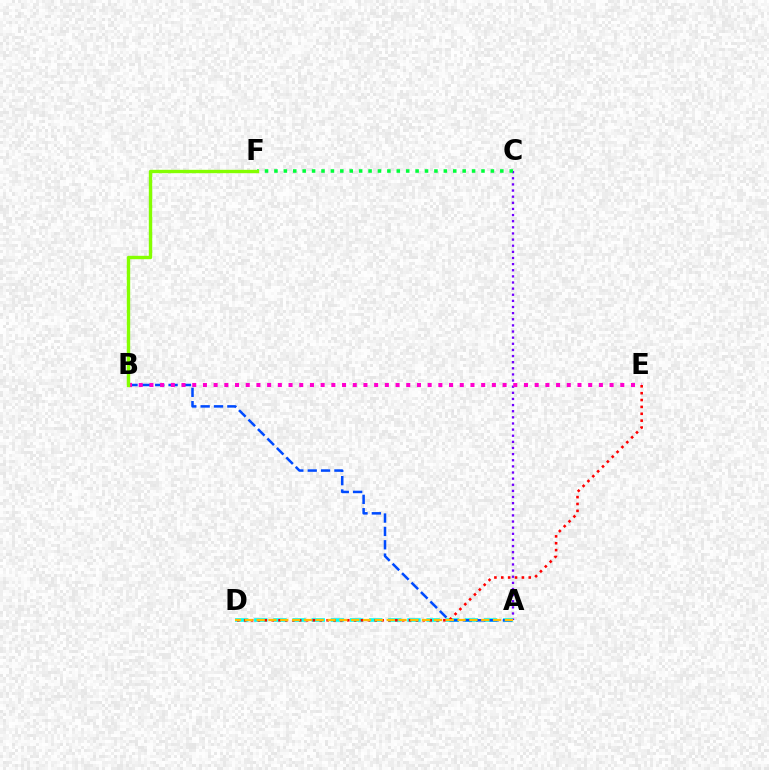{('A', 'C'): [{'color': '#7200ff', 'line_style': 'dotted', 'thickness': 1.67}], ('A', 'D'): [{'color': '#00fff6', 'line_style': 'dashed', 'thickness': 2.6}, {'color': '#ffbd00', 'line_style': 'dashed', 'thickness': 1.61}], ('A', 'B'): [{'color': '#004bff', 'line_style': 'dashed', 'thickness': 1.82}], ('B', 'E'): [{'color': '#ff00cf', 'line_style': 'dotted', 'thickness': 2.91}], ('D', 'E'): [{'color': '#ff0000', 'line_style': 'dotted', 'thickness': 1.87}], ('C', 'F'): [{'color': '#00ff39', 'line_style': 'dotted', 'thickness': 2.56}], ('B', 'F'): [{'color': '#84ff00', 'line_style': 'solid', 'thickness': 2.43}]}